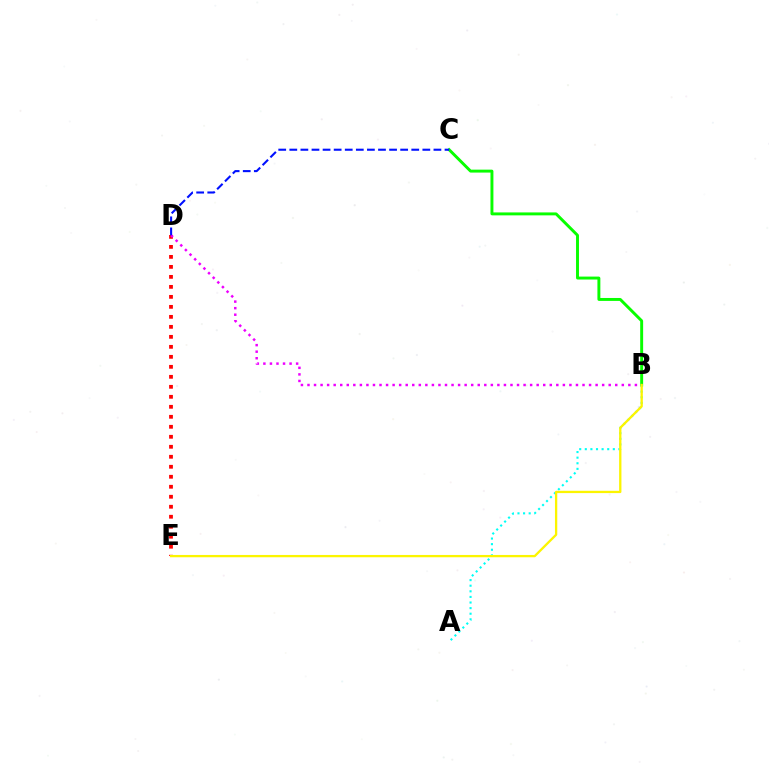{('D', 'E'): [{'color': '#ff0000', 'line_style': 'dotted', 'thickness': 2.72}], ('B', 'C'): [{'color': '#08ff00', 'line_style': 'solid', 'thickness': 2.11}], ('A', 'B'): [{'color': '#00fff6', 'line_style': 'dotted', 'thickness': 1.52}], ('B', 'D'): [{'color': '#ee00ff', 'line_style': 'dotted', 'thickness': 1.78}], ('B', 'E'): [{'color': '#fcf500', 'line_style': 'solid', 'thickness': 1.66}], ('C', 'D'): [{'color': '#0010ff', 'line_style': 'dashed', 'thickness': 1.51}]}